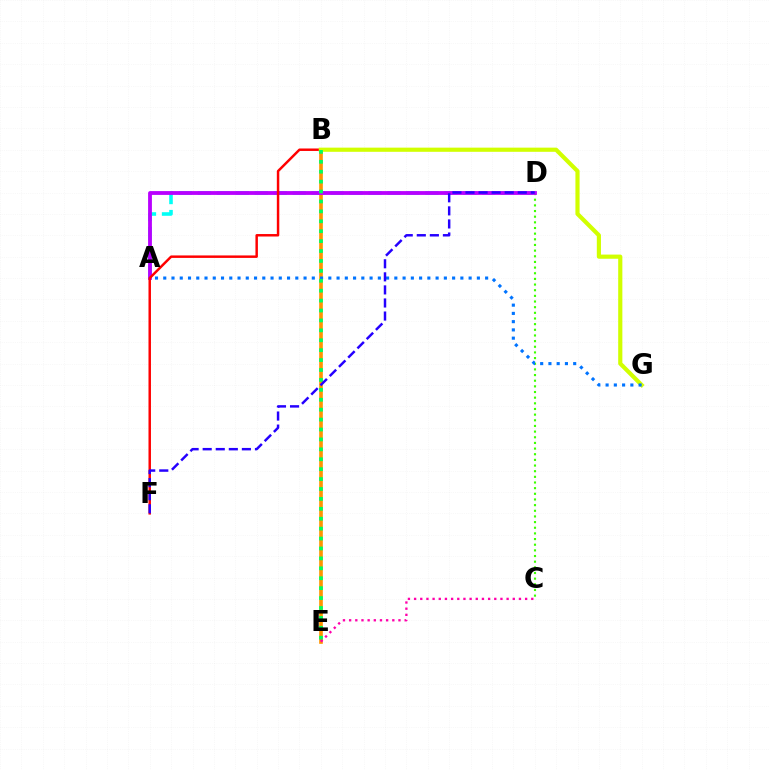{('C', 'D'): [{'color': '#3dff00', 'line_style': 'dotted', 'thickness': 1.54}], ('A', 'D'): [{'color': '#00fff6', 'line_style': 'dashed', 'thickness': 2.58}, {'color': '#b900ff', 'line_style': 'solid', 'thickness': 2.74}], ('B', 'E'): [{'color': '#ff9400', 'line_style': 'solid', 'thickness': 2.63}, {'color': '#00ff5c', 'line_style': 'dotted', 'thickness': 2.69}], ('B', 'F'): [{'color': '#ff0000', 'line_style': 'solid', 'thickness': 1.78}], ('B', 'G'): [{'color': '#d1ff00', 'line_style': 'solid', 'thickness': 3.0}], ('A', 'G'): [{'color': '#0074ff', 'line_style': 'dotted', 'thickness': 2.24}], ('D', 'F'): [{'color': '#2500ff', 'line_style': 'dashed', 'thickness': 1.78}], ('C', 'E'): [{'color': '#ff00ac', 'line_style': 'dotted', 'thickness': 1.68}]}